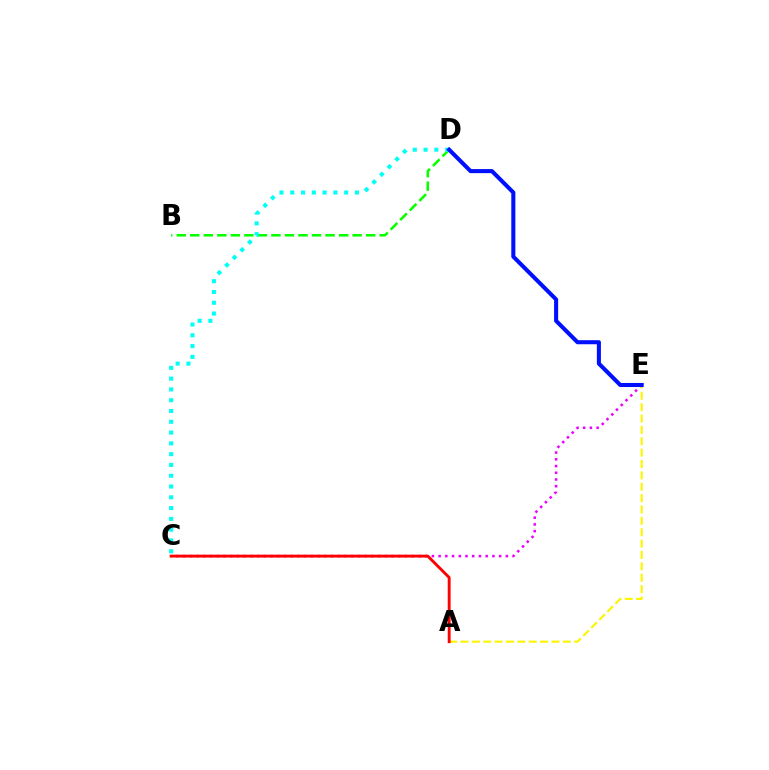{('C', 'E'): [{'color': '#ee00ff', 'line_style': 'dotted', 'thickness': 1.83}], ('B', 'D'): [{'color': '#08ff00', 'line_style': 'dashed', 'thickness': 1.84}], ('A', 'E'): [{'color': '#fcf500', 'line_style': 'dashed', 'thickness': 1.54}], ('C', 'D'): [{'color': '#00fff6', 'line_style': 'dotted', 'thickness': 2.93}], ('D', 'E'): [{'color': '#0010ff', 'line_style': 'solid', 'thickness': 2.93}], ('A', 'C'): [{'color': '#ff0000', 'line_style': 'solid', 'thickness': 2.07}]}